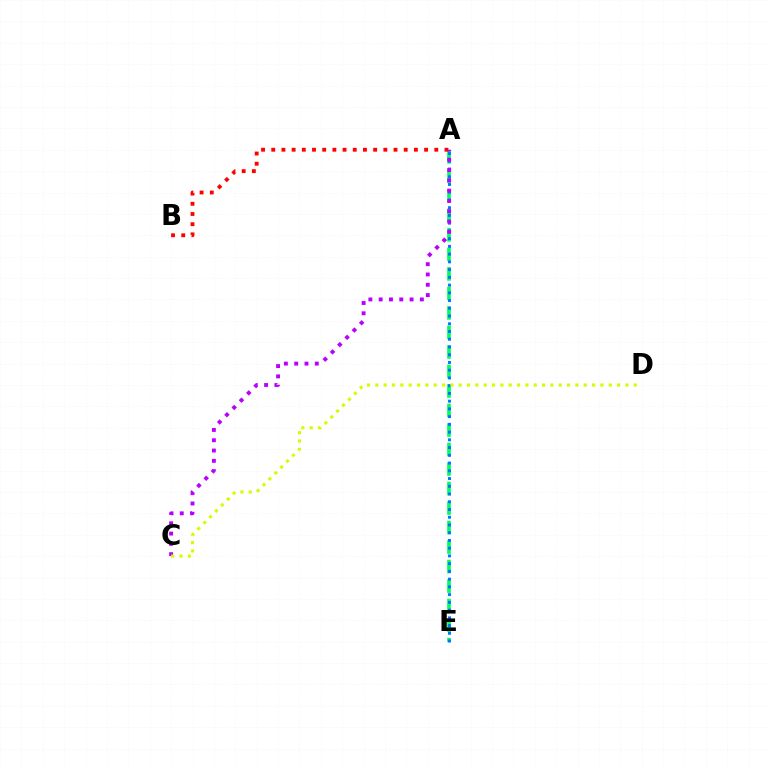{('A', 'E'): [{'color': '#00ff5c', 'line_style': 'dashed', 'thickness': 2.65}, {'color': '#0074ff', 'line_style': 'dotted', 'thickness': 2.1}], ('A', 'B'): [{'color': '#ff0000', 'line_style': 'dotted', 'thickness': 2.77}], ('A', 'C'): [{'color': '#b900ff', 'line_style': 'dotted', 'thickness': 2.8}], ('C', 'D'): [{'color': '#d1ff00', 'line_style': 'dotted', 'thickness': 2.26}]}